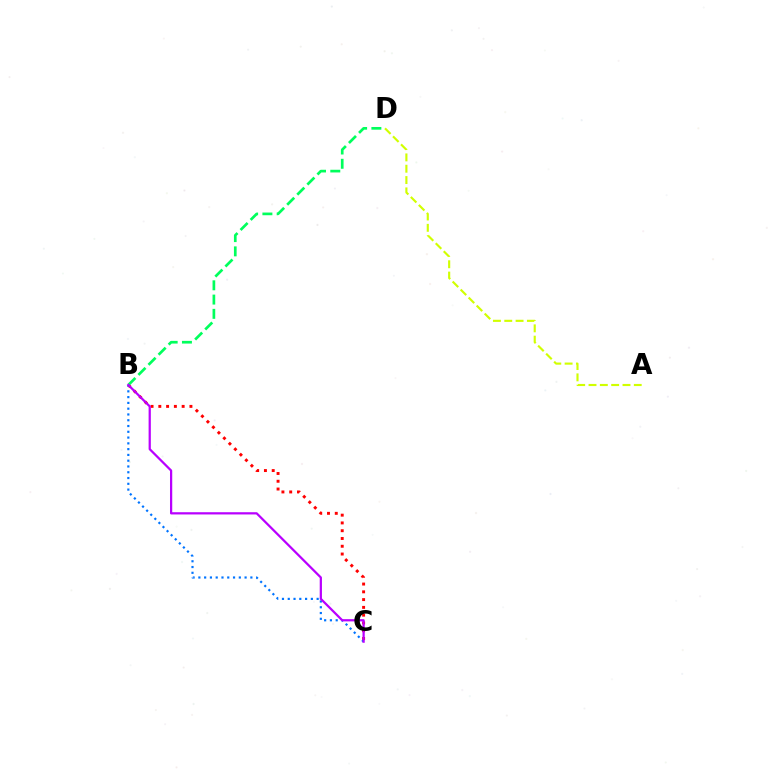{('A', 'D'): [{'color': '#d1ff00', 'line_style': 'dashed', 'thickness': 1.54}], ('B', 'C'): [{'color': '#ff0000', 'line_style': 'dotted', 'thickness': 2.11}, {'color': '#0074ff', 'line_style': 'dotted', 'thickness': 1.57}, {'color': '#b900ff', 'line_style': 'solid', 'thickness': 1.61}], ('B', 'D'): [{'color': '#00ff5c', 'line_style': 'dashed', 'thickness': 1.94}]}